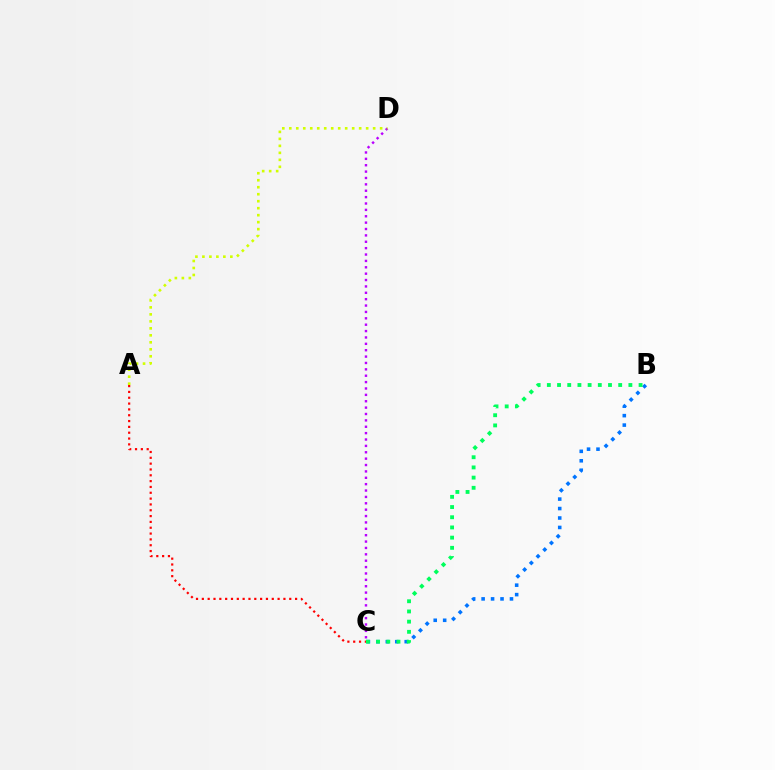{('A', 'C'): [{'color': '#ff0000', 'line_style': 'dotted', 'thickness': 1.58}], ('C', 'D'): [{'color': '#b900ff', 'line_style': 'dotted', 'thickness': 1.73}], ('B', 'C'): [{'color': '#0074ff', 'line_style': 'dotted', 'thickness': 2.57}, {'color': '#00ff5c', 'line_style': 'dotted', 'thickness': 2.77}], ('A', 'D'): [{'color': '#d1ff00', 'line_style': 'dotted', 'thickness': 1.9}]}